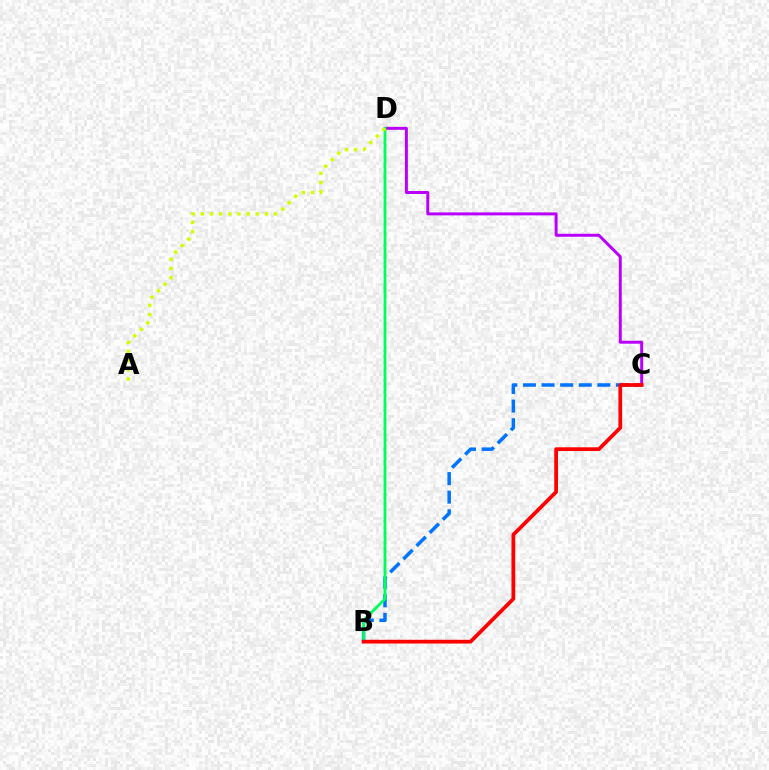{('C', 'D'): [{'color': '#b900ff', 'line_style': 'solid', 'thickness': 2.13}], ('B', 'C'): [{'color': '#0074ff', 'line_style': 'dashed', 'thickness': 2.53}, {'color': '#ff0000', 'line_style': 'solid', 'thickness': 2.7}], ('B', 'D'): [{'color': '#00ff5c', 'line_style': 'solid', 'thickness': 2.04}], ('A', 'D'): [{'color': '#d1ff00', 'line_style': 'dotted', 'thickness': 2.49}]}